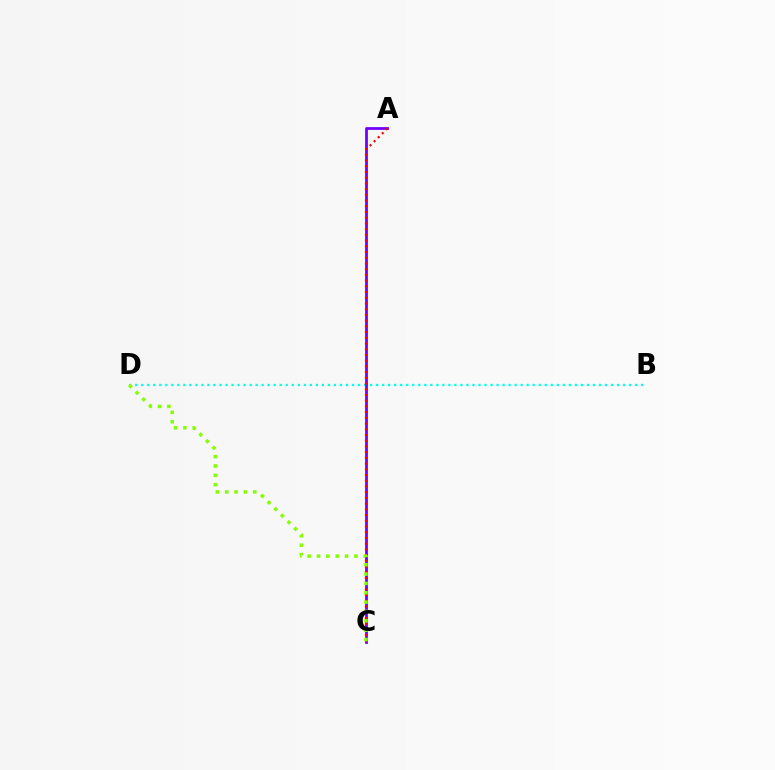{('B', 'D'): [{'color': '#00fff6', 'line_style': 'dotted', 'thickness': 1.64}], ('A', 'C'): [{'color': '#7200ff', 'line_style': 'solid', 'thickness': 2.0}, {'color': '#ff0000', 'line_style': 'dotted', 'thickness': 1.55}], ('C', 'D'): [{'color': '#84ff00', 'line_style': 'dotted', 'thickness': 2.54}]}